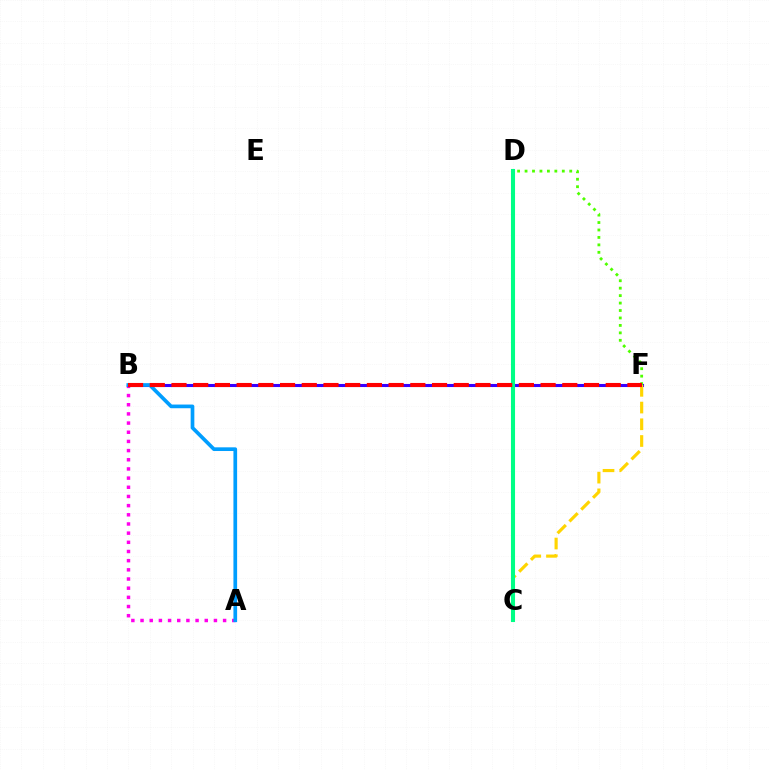{('A', 'B'): [{'color': '#ff00ed', 'line_style': 'dotted', 'thickness': 2.49}, {'color': '#009eff', 'line_style': 'solid', 'thickness': 2.65}], ('B', 'F'): [{'color': '#3700ff', 'line_style': 'solid', 'thickness': 2.21}, {'color': '#ff0000', 'line_style': 'dashed', 'thickness': 2.95}], ('C', 'F'): [{'color': '#ffd500', 'line_style': 'dashed', 'thickness': 2.27}], ('C', 'D'): [{'color': '#00ff86', 'line_style': 'solid', 'thickness': 2.94}], ('D', 'F'): [{'color': '#4fff00', 'line_style': 'dotted', 'thickness': 2.02}]}